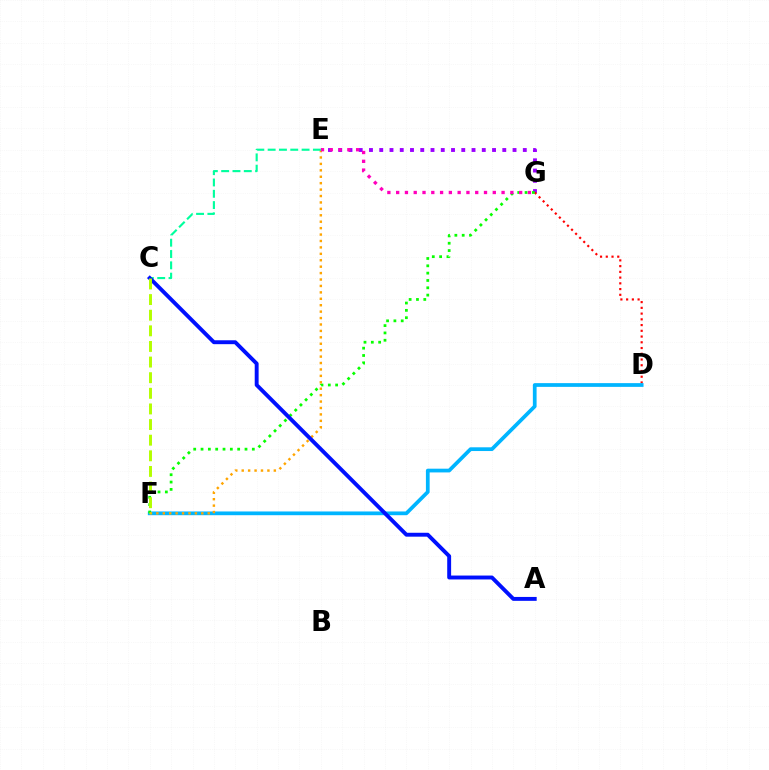{('E', 'G'): [{'color': '#9b00ff', 'line_style': 'dotted', 'thickness': 2.79}, {'color': '#ff00bd', 'line_style': 'dotted', 'thickness': 2.39}], ('D', 'G'): [{'color': '#ff0000', 'line_style': 'dotted', 'thickness': 1.56}], ('D', 'F'): [{'color': '#00b5ff', 'line_style': 'solid', 'thickness': 2.69}], ('F', 'G'): [{'color': '#08ff00', 'line_style': 'dotted', 'thickness': 1.99}], ('E', 'F'): [{'color': '#ffa500', 'line_style': 'dotted', 'thickness': 1.75}], ('C', 'E'): [{'color': '#00ff9d', 'line_style': 'dashed', 'thickness': 1.54}], ('A', 'C'): [{'color': '#0010ff', 'line_style': 'solid', 'thickness': 2.81}], ('C', 'F'): [{'color': '#b3ff00', 'line_style': 'dashed', 'thickness': 2.12}]}